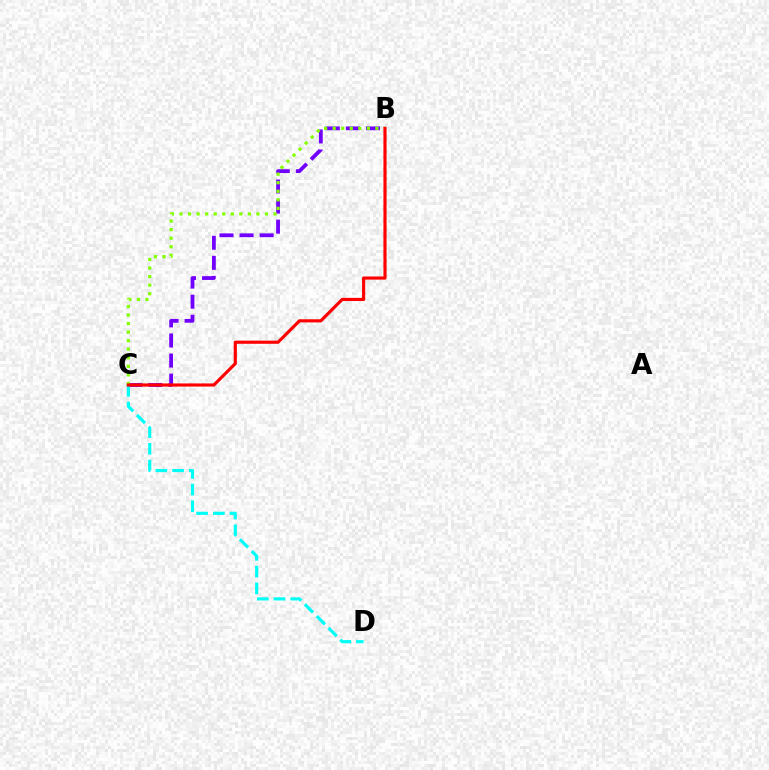{('B', 'C'): [{'color': '#7200ff', 'line_style': 'dashed', 'thickness': 2.73}, {'color': '#84ff00', 'line_style': 'dotted', 'thickness': 2.32}, {'color': '#ff0000', 'line_style': 'solid', 'thickness': 2.27}], ('C', 'D'): [{'color': '#00fff6', 'line_style': 'dashed', 'thickness': 2.27}]}